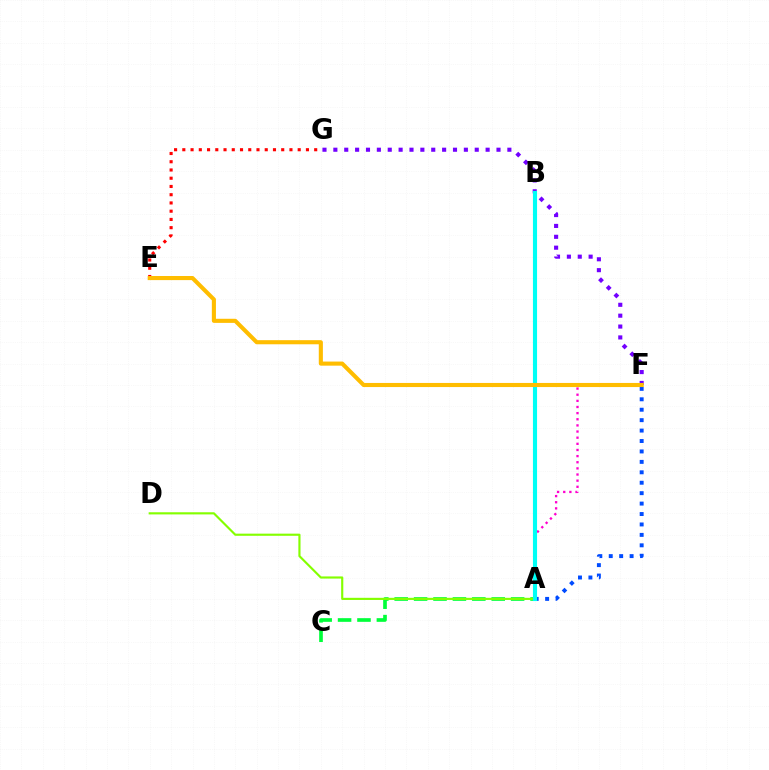{('A', 'F'): [{'color': '#004bff', 'line_style': 'dotted', 'thickness': 2.83}, {'color': '#ff00cf', 'line_style': 'dotted', 'thickness': 1.67}], ('A', 'C'): [{'color': '#00ff39', 'line_style': 'dashed', 'thickness': 2.64}], ('E', 'G'): [{'color': '#ff0000', 'line_style': 'dotted', 'thickness': 2.24}], ('A', 'D'): [{'color': '#84ff00', 'line_style': 'solid', 'thickness': 1.55}], ('F', 'G'): [{'color': '#7200ff', 'line_style': 'dotted', 'thickness': 2.95}], ('A', 'B'): [{'color': '#00fff6', 'line_style': 'solid', 'thickness': 2.97}], ('E', 'F'): [{'color': '#ffbd00', 'line_style': 'solid', 'thickness': 2.95}]}